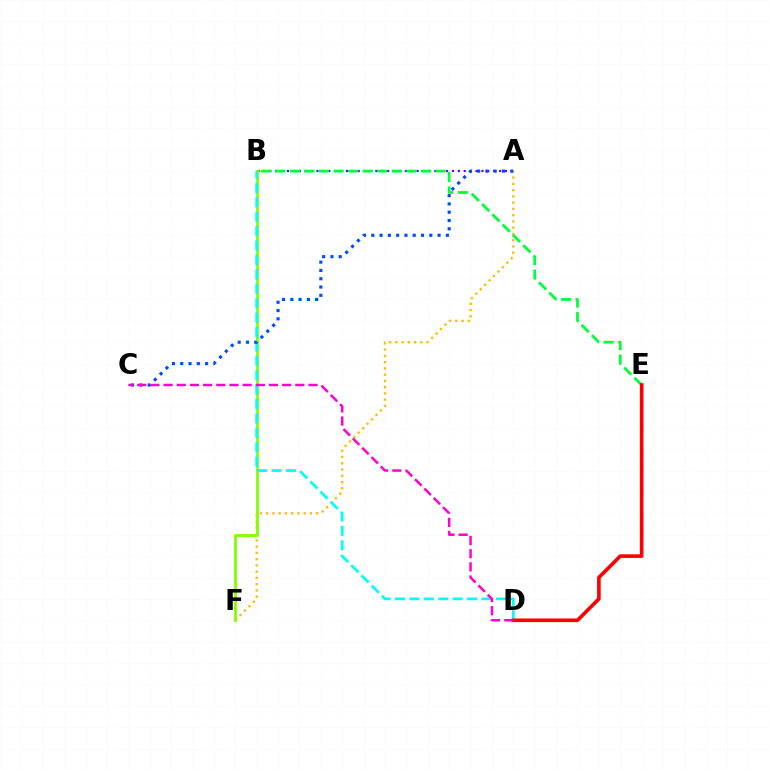{('A', 'F'): [{'color': '#ffbd00', 'line_style': 'dotted', 'thickness': 1.7}], ('A', 'B'): [{'color': '#7200ff', 'line_style': 'dotted', 'thickness': 1.6}], ('B', 'F'): [{'color': '#84ff00', 'line_style': 'solid', 'thickness': 2.02}], ('B', 'D'): [{'color': '#00fff6', 'line_style': 'dashed', 'thickness': 1.96}], ('A', 'C'): [{'color': '#004bff', 'line_style': 'dotted', 'thickness': 2.25}], ('B', 'E'): [{'color': '#00ff39', 'line_style': 'dashed', 'thickness': 1.98}], ('D', 'E'): [{'color': '#ff0000', 'line_style': 'solid', 'thickness': 2.61}], ('C', 'D'): [{'color': '#ff00cf', 'line_style': 'dashed', 'thickness': 1.79}]}